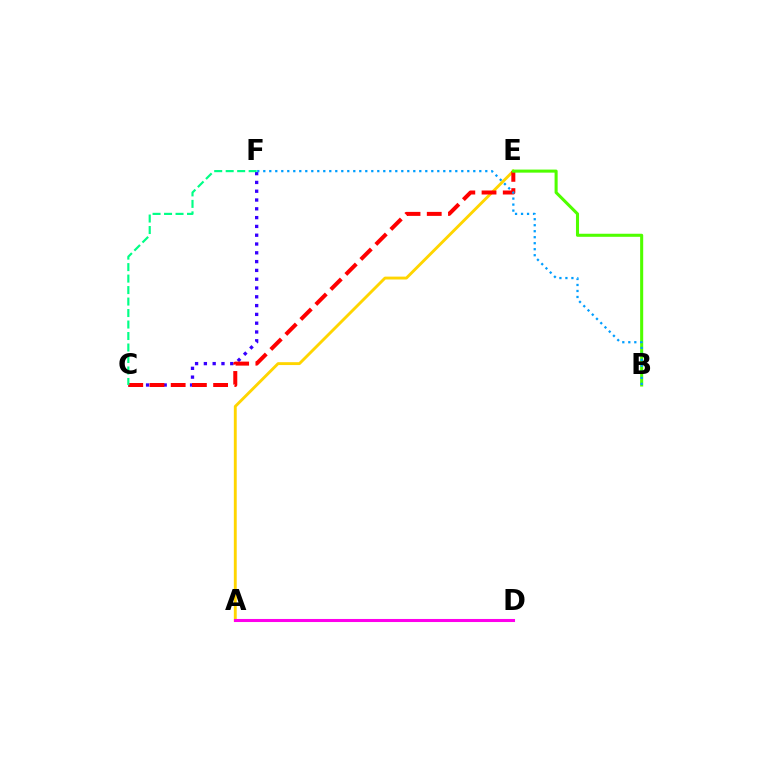{('A', 'E'): [{'color': '#ffd500', 'line_style': 'solid', 'thickness': 2.07}], ('A', 'D'): [{'color': '#ff00ed', 'line_style': 'solid', 'thickness': 2.2}], ('C', 'F'): [{'color': '#3700ff', 'line_style': 'dotted', 'thickness': 2.39}, {'color': '#00ff86', 'line_style': 'dashed', 'thickness': 1.56}], ('C', 'E'): [{'color': '#ff0000', 'line_style': 'dashed', 'thickness': 2.88}], ('B', 'E'): [{'color': '#4fff00', 'line_style': 'solid', 'thickness': 2.2}], ('B', 'F'): [{'color': '#009eff', 'line_style': 'dotted', 'thickness': 1.63}]}